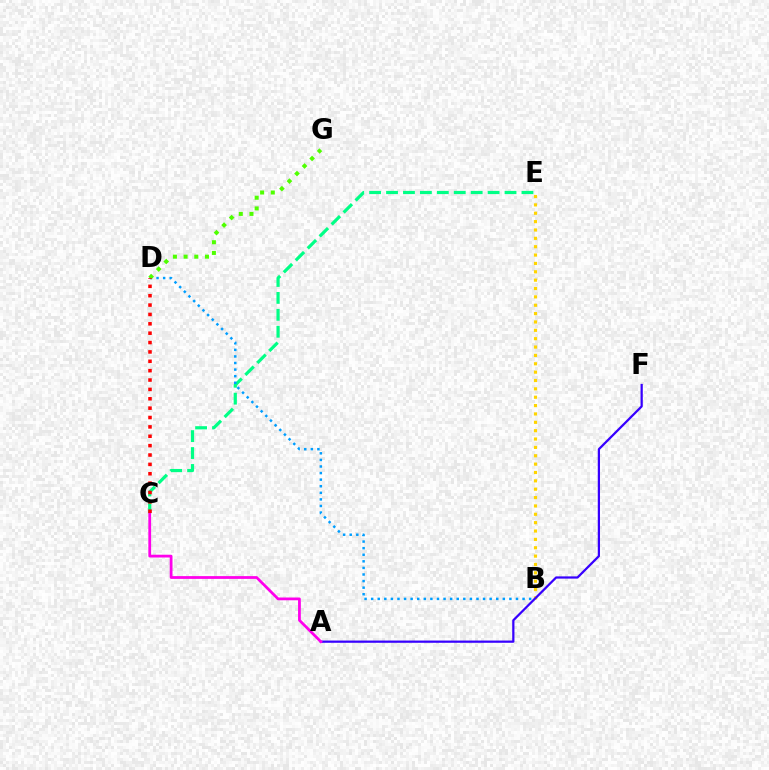{('C', 'E'): [{'color': '#00ff86', 'line_style': 'dashed', 'thickness': 2.3}], ('B', 'E'): [{'color': '#ffd500', 'line_style': 'dotted', 'thickness': 2.27}], ('A', 'F'): [{'color': '#3700ff', 'line_style': 'solid', 'thickness': 1.61}], ('B', 'D'): [{'color': '#009eff', 'line_style': 'dotted', 'thickness': 1.79}], ('D', 'G'): [{'color': '#4fff00', 'line_style': 'dotted', 'thickness': 2.9}], ('A', 'C'): [{'color': '#ff00ed', 'line_style': 'solid', 'thickness': 2.0}], ('C', 'D'): [{'color': '#ff0000', 'line_style': 'dotted', 'thickness': 2.55}]}